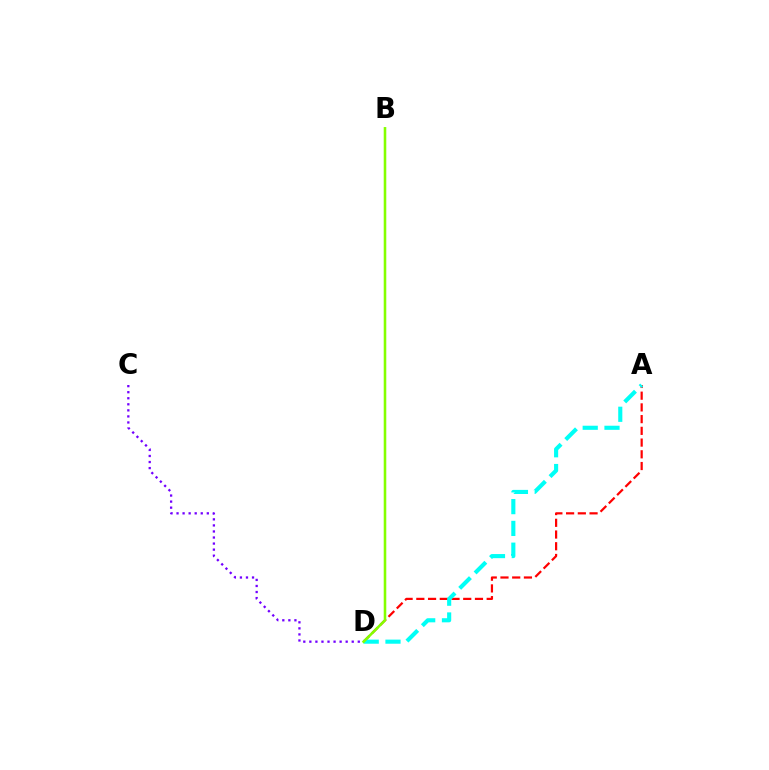{('A', 'D'): [{'color': '#ff0000', 'line_style': 'dashed', 'thickness': 1.59}, {'color': '#00fff6', 'line_style': 'dashed', 'thickness': 2.96}], ('B', 'D'): [{'color': '#84ff00', 'line_style': 'solid', 'thickness': 1.85}], ('C', 'D'): [{'color': '#7200ff', 'line_style': 'dotted', 'thickness': 1.64}]}